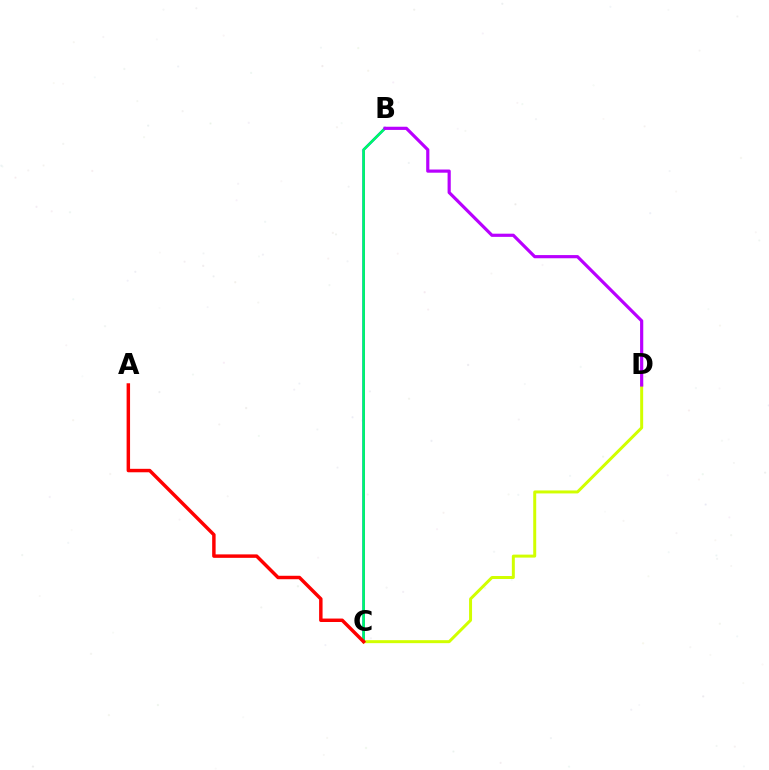{('C', 'D'): [{'color': '#d1ff00', 'line_style': 'solid', 'thickness': 2.15}], ('B', 'C'): [{'color': '#0074ff', 'line_style': 'solid', 'thickness': 1.87}, {'color': '#00ff5c', 'line_style': 'solid', 'thickness': 1.68}], ('A', 'C'): [{'color': '#ff0000', 'line_style': 'solid', 'thickness': 2.49}], ('B', 'D'): [{'color': '#b900ff', 'line_style': 'solid', 'thickness': 2.29}]}